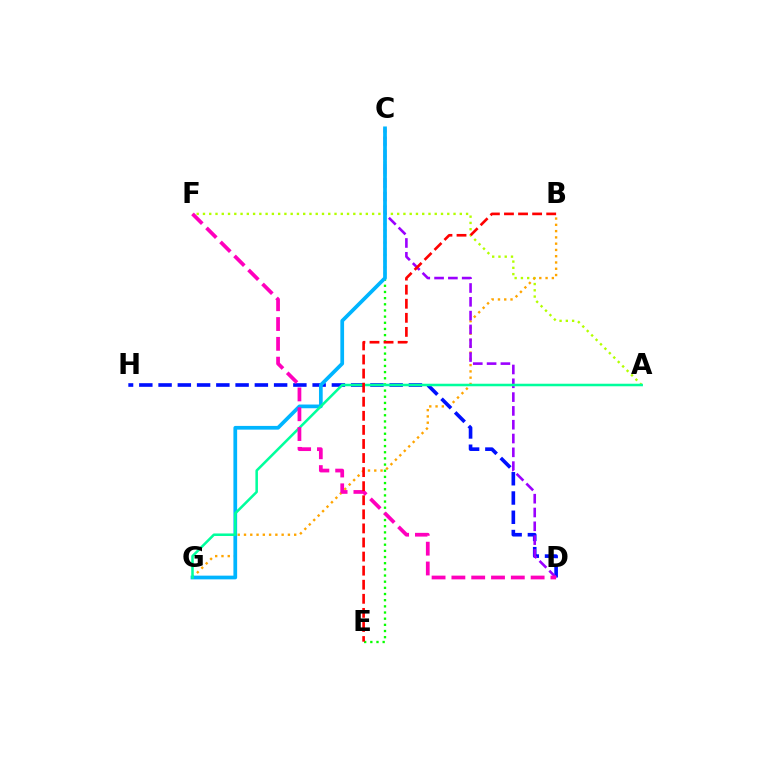{('A', 'F'): [{'color': '#b3ff00', 'line_style': 'dotted', 'thickness': 1.7}], ('B', 'G'): [{'color': '#ffa500', 'line_style': 'dotted', 'thickness': 1.7}], ('D', 'H'): [{'color': '#0010ff', 'line_style': 'dashed', 'thickness': 2.62}], ('C', 'E'): [{'color': '#08ff00', 'line_style': 'dotted', 'thickness': 1.67}], ('C', 'D'): [{'color': '#9b00ff', 'line_style': 'dashed', 'thickness': 1.88}], ('C', 'G'): [{'color': '#00b5ff', 'line_style': 'solid', 'thickness': 2.68}], ('A', 'G'): [{'color': '#00ff9d', 'line_style': 'solid', 'thickness': 1.82}], ('D', 'F'): [{'color': '#ff00bd', 'line_style': 'dashed', 'thickness': 2.69}], ('B', 'E'): [{'color': '#ff0000', 'line_style': 'dashed', 'thickness': 1.91}]}